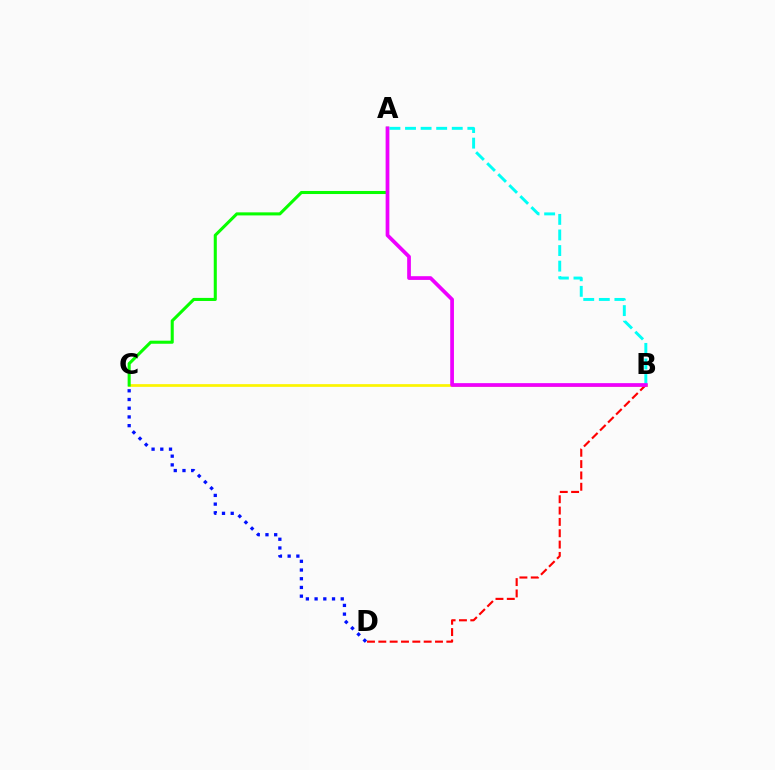{('C', 'D'): [{'color': '#0010ff', 'line_style': 'dotted', 'thickness': 2.37}], ('B', 'C'): [{'color': '#fcf500', 'line_style': 'solid', 'thickness': 1.95}], ('B', 'D'): [{'color': '#ff0000', 'line_style': 'dashed', 'thickness': 1.54}], ('A', 'C'): [{'color': '#08ff00', 'line_style': 'solid', 'thickness': 2.21}], ('A', 'B'): [{'color': '#00fff6', 'line_style': 'dashed', 'thickness': 2.12}, {'color': '#ee00ff', 'line_style': 'solid', 'thickness': 2.68}]}